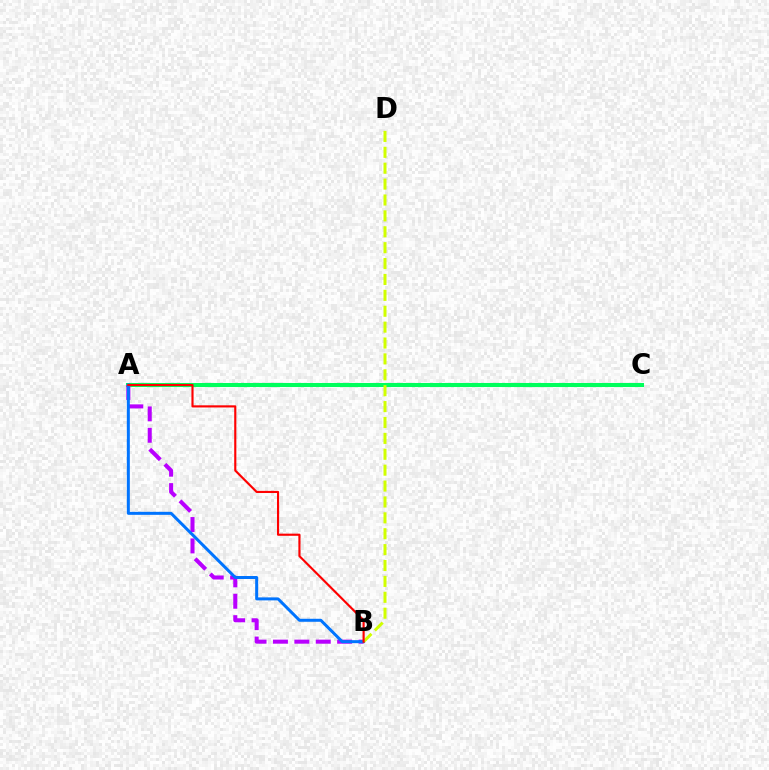{('A', 'C'): [{'color': '#00ff5c', 'line_style': 'solid', 'thickness': 2.92}], ('A', 'B'): [{'color': '#b900ff', 'line_style': 'dashed', 'thickness': 2.91}, {'color': '#0074ff', 'line_style': 'solid', 'thickness': 2.16}, {'color': '#ff0000', 'line_style': 'solid', 'thickness': 1.54}], ('B', 'D'): [{'color': '#d1ff00', 'line_style': 'dashed', 'thickness': 2.16}]}